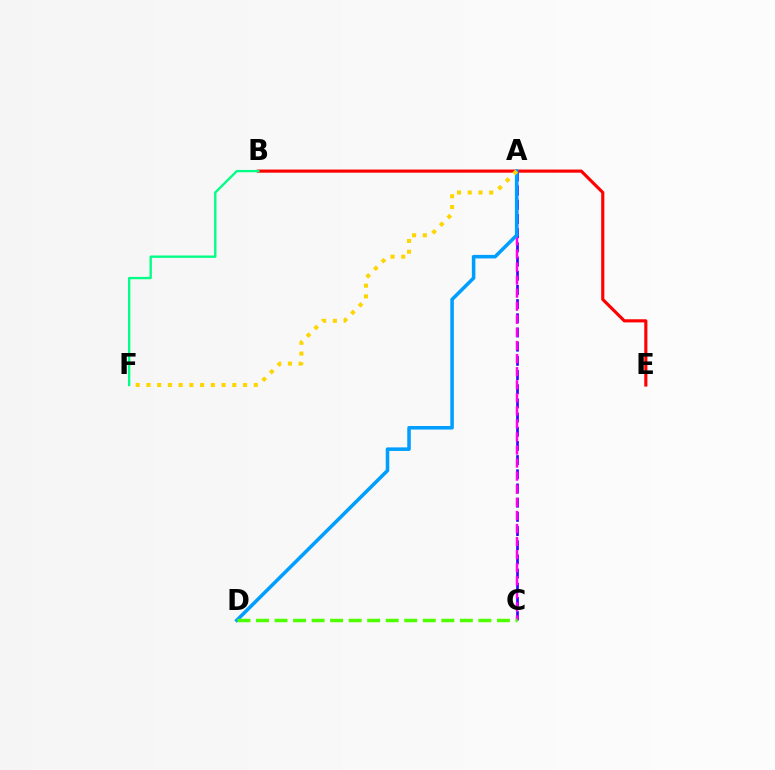{('B', 'E'): [{'color': '#ff0000', 'line_style': 'solid', 'thickness': 2.26}], ('A', 'C'): [{'color': '#3700ff', 'line_style': 'dashed', 'thickness': 1.93}, {'color': '#ff00ed', 'line_style': 'dashed', 'thickness': 1.78}], ('A', 'D'): [{'color': '#009eff', 'line_style': 'solid', 'thickness': 2.55}], ('B', 'F'): [{'color': '#00ff86', 'line_style': 'solid', 'thickness': 1.69}], ('A', 'F'): [{'color': '#ffd500', 'line_style': 'dotted', 'thickness': 2.92}], ('C', 'D'): [{'color': '#4fff00', 'line_style': 'dashed', 'thickness': 2.52}]}